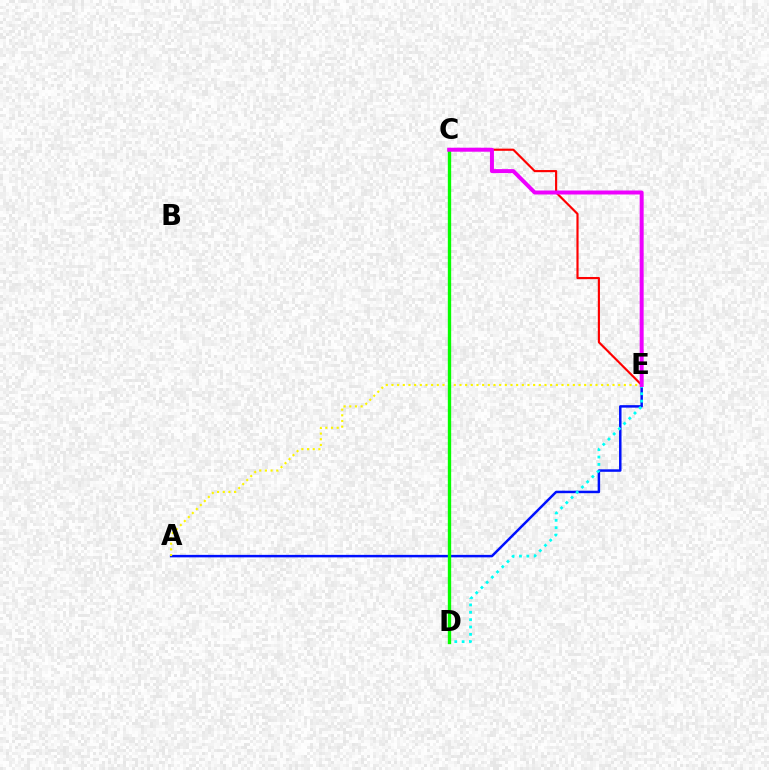{('C', 'E'): [{'color': '#ff0000', 'line_style': 'solid', 'thickness': 1.55}, {'color': '#ee00ff', 'line_style': 'solid', 'thickness': 2.86}], ('A', 'E'): [{'color': '#0010ff', 'line_style': 'solid', 'thickness': 1.79}, {'color': '#fcf500', 'line_style': 'dotted', 'thickness': 1.54}], ('D', 'E'): [{'color': '#00fff6', 'line_style': 'dotted', 'thickness': 2.0}], ('C', 'D'): [{'color': '#08ff00', 'line_style': 'solid', 'thickness': 2.41}]}